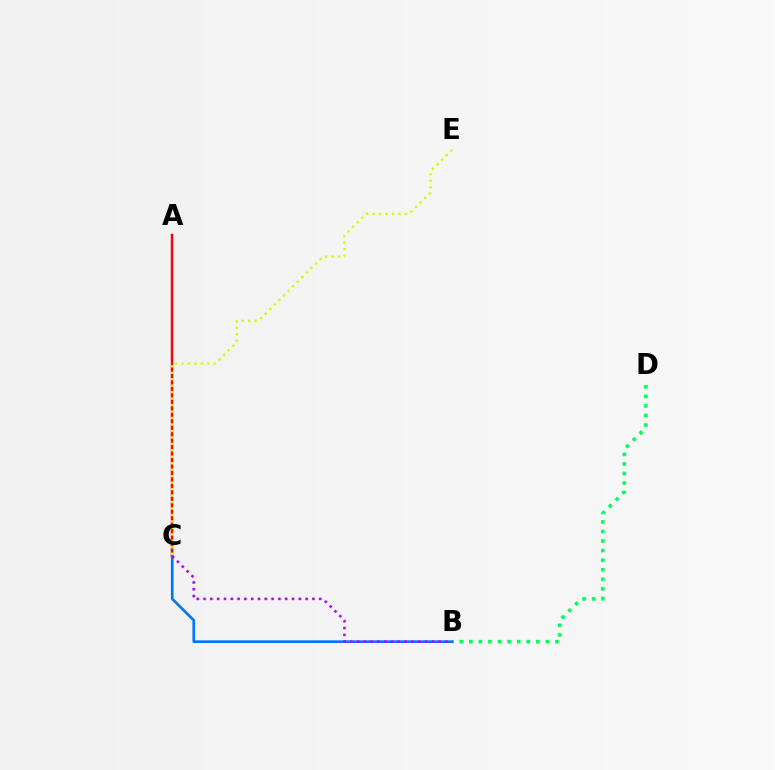{('B', 'D'): [{'color': '#00ff5c', 'line_style': 'dotted', 'thickness': 2.6}], ('A', 'C'): [{'color': '#ff0000', 'line_style': 'solid', 'thickness': 1.76}], ('B', 'C'): [{'color': '#0074ff', 'line_style': 'solid', 'thickness': 1.91}, {'color': '#b900ff', 'line_style': 'dotted', 'thickness': 1.85}], ('C', 'E'): [{'color': '#d1ff00', 'line_style': 'dotted', 'thickness': 1.76}]}